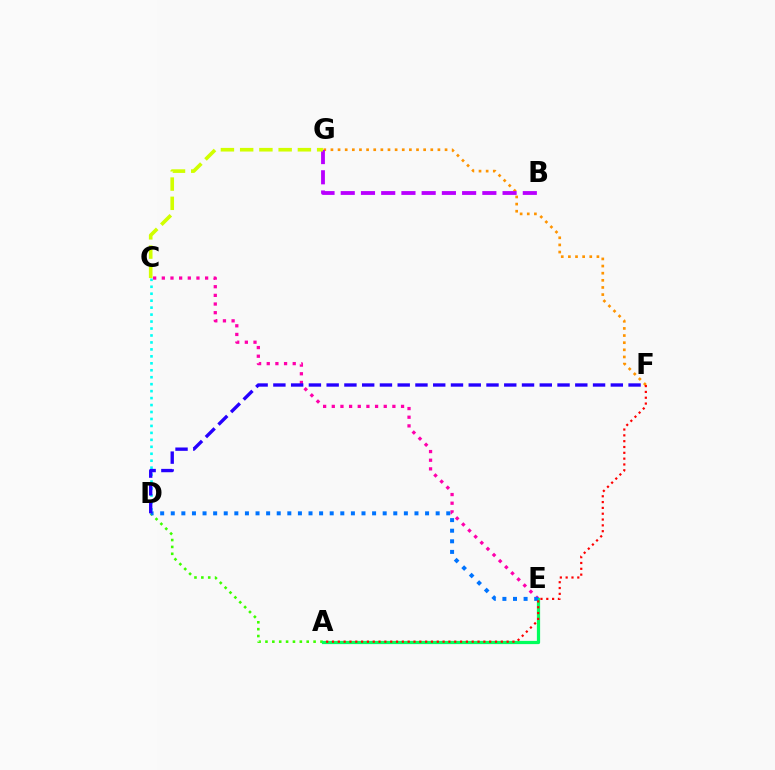{('F', 'G'): [{'color': '#ff9400', 'line_style': 'dotted', 'thickness': 1.94}], ('A', 'D'): [{'color': '#3dff00', 'line_style': 'dotted', 'thickness': 1.87}], ('C', 'E'): [{'color': '#ff00ac', 'line_style': 'dotted', 'thickness': 2.35}], ('C', 'D'): [{'color': '#00fff6', 'line_style': 'dotted', 'thickness': 1.89}], ('A', 'E'): [{'color': '#00ff5c', 'line_style': 'solid', 'thickness': 2.32}], ('D', 'E'): [{'color': '#0074ff', 'line_style': 'dotted', 'thickness': 2.88}], ('B', 'G'): [{'color': '#b900ff', 'line_style': 'dashed', 'thickness': 2.75}], ('D', 'F'): [{'color': '#2500ff', 'line_style': 'dashed', 'thickness': 2.41}], ('A', 'F'): [{'color': '#ff0000', 'line_style': 'dotted', 'thickness': 1.58}], ('C', 'G'): [{'color': '#d1ff00', 'line_style': 'dashed', 'thickness': 2.61}]}